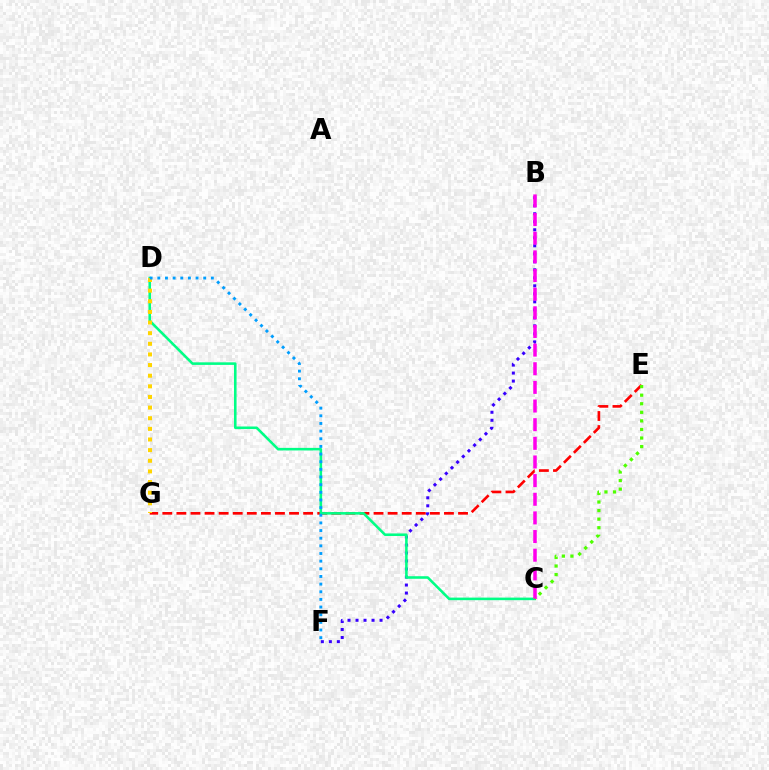{('B', 'F'): [{'color': '#3700ff', 'line_style': 'dotted', 'thickness': 2.18}], ('E', 'G'): [{'color': '#ff0000', 'line_style': 'dashed', 'thickness': 1.91}], ('C', 'D'): [{'color': '#00ff86', 'line_style': 'solid', 'thickness': 1.86}], ('D', 'G'): [{'color': '#ffd500', 'line_style': 'dotted', 'thickness': 2.89}], ('B', 'C'): [{'color': '#ff00ed', 'line_style': 'dashed', 'thickness': 2.53}], ('C', 'E'): [{'color': '#4fff00', 'line_style': 'dotted', 'thickness': 2.33}], ('D', 'F'): [{'color': '#009eff', 'line_style': 'dotted', 'thickness': 2.08}]}